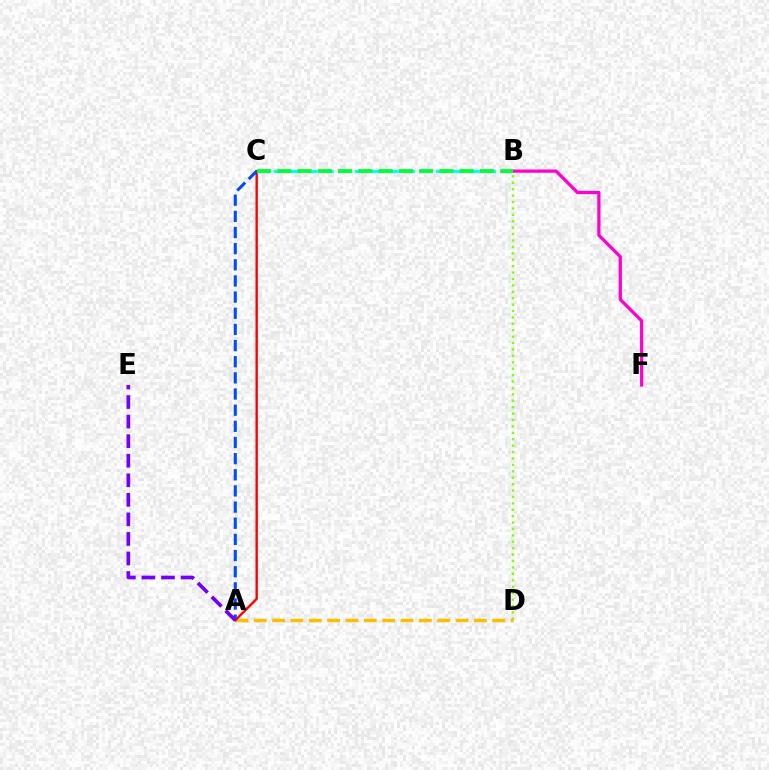{('B', 'D'): [{'color': '#84ff00', 'line_style': 'dotted', 'thickness': 1.74}], ('A', 'D'): [{'color': '#ffbd00', 'line_style': 'dashed', 'thickness': 2.49}], ('B', 'F'): [{'color': '#ff00cf', 'line_style': 'solid', 'thickness': 2.35}], ('A', 'C'): [{'color': '#ff0000', 'line_style': 'solid', 'thickness': 1.71}, {'color': '#004bff', 'line_style': 'dashed', 'thickness': 2.19}], ('B', 'C'): [{'color': '#00fff6', 'line_style': 'dashed', 'thickness': 2.21}, {'color': '#00ff39', 'line_style': 'dashed', 'thickness': 2.75}], ('A', 'E'): [{'color': '#7200ff', 'line_style': 'dashed', 'thickness': 2.66}]}